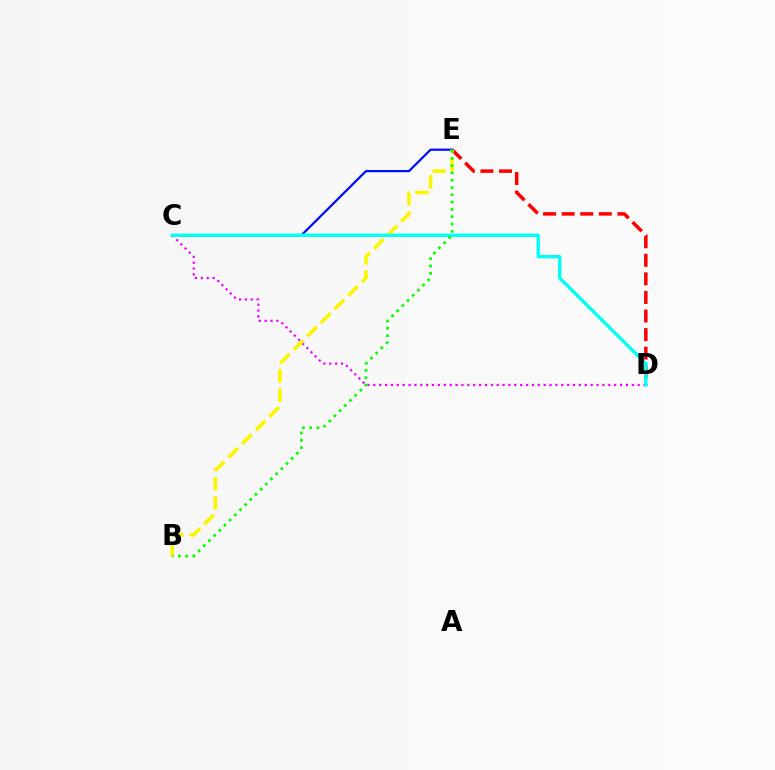{('C', 'D'): [{'color': '#ee00ff', 'line_style': 'dotted', 'thickness': 1.6}, {'color': '#00fff6', 'line_style': 'solid', 'thickness': 2.41}], ('D', 'E'): [{'color': '#ff0000', 'line_style': 'dashed', 'thickness': 2.52}], ('C', 'E'): [{'color': '#0010ff', 'line_style': 'solid', 'thickness': 1.62}], ('B', 'E'): [{'color': '#fcf500', 'line_style': 'dashed', 'thickness': 2.61}, {'color': '#08ff00', 'line_style': 'dotted', 'thickness': 1.98}]}